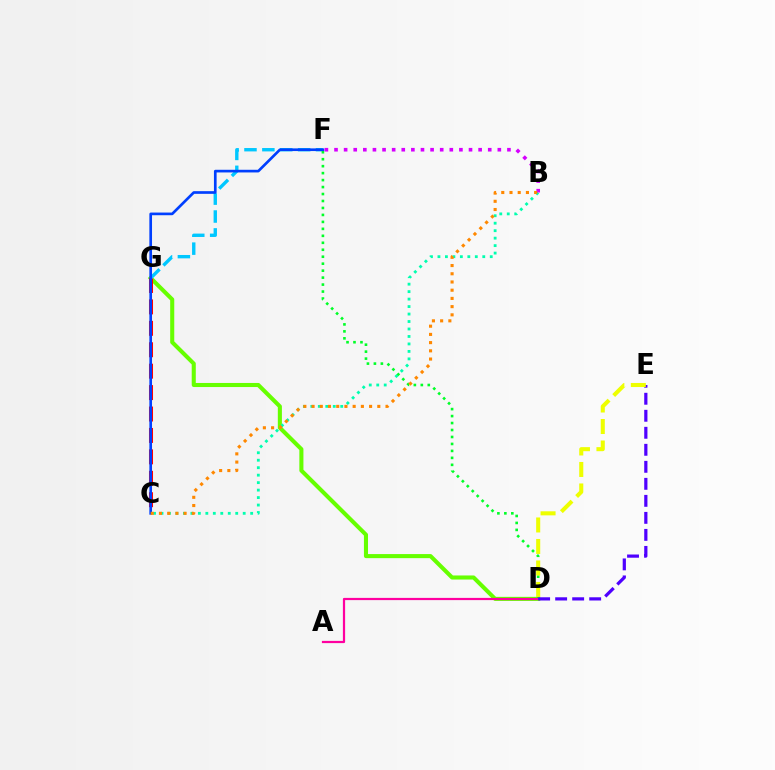{('D', 'G'): [{'color': '#66ff00', 'line_style': 'solid', 'thickness': 2.93}], ('C', 'G'): [{'color': '#ff0000', 'line_style': 'dashed', 'thickness': 2.91}], ('F', 'G'): [{'color': '#00c7ff', 'line_style': 'dashed', 'thickness': 2.43}], ('B', 'C'): [{'color': '#00ffaf', 'line_style': 'dotted', 'thickness': 2.03}, {'color': '#ff8800', 'line_style': 'dotted', 'thickness': 2.23}], ('D', 'F'): [{'color': '#00ff27', 'line_style': 'dotted', 'thickness': 1.89}], ('A', 'D'): [{'color': '#ff00a0', 'line_style': 'solid', 'thickness': 1.59}], ('C', 'F'): [{'color': '#003fff', 'line_style': 'solid', 'thickness': 1.92}], ('B', 'F'): [{'color': '#d600ff', 'line_style': 'dotted', 'thickness': 2.61}], ('D', 'E'): [{'color': '#4f00ff', 'line_style': 'dashed', 'thickness': 2.31}, {'color': '#eeff00', 'line_style': 'dashed', 'thickness': 2.92}]}